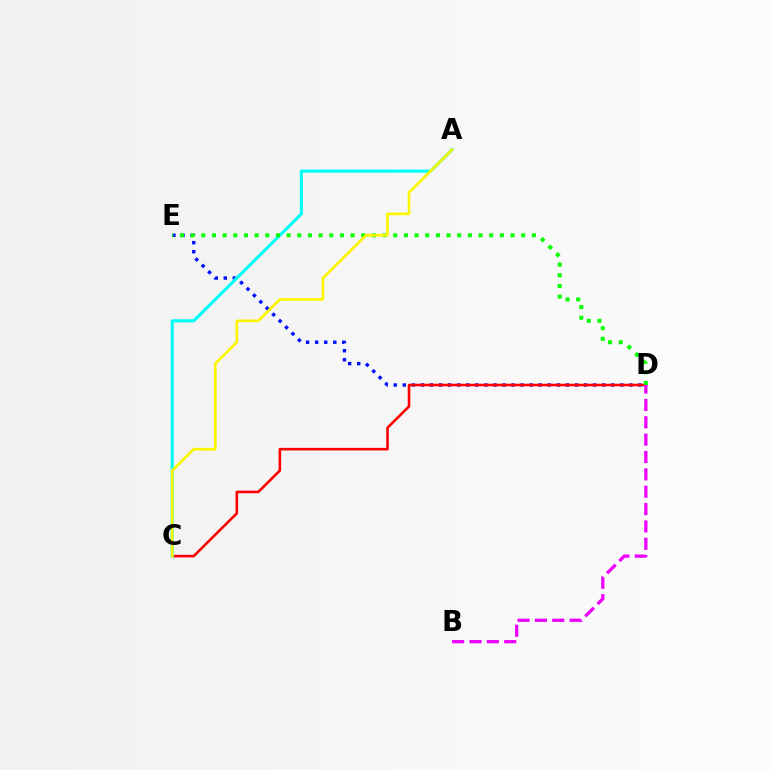{('D', 'E'): [{'color': '#0010ff', 'line_style': 'dotted', 'thickness': 2.46}, {'color': '#08ff00', 'line_style': 'dotted', 'thickness': 2.9}], ('C', 'D'): [{'color': '#ff0000', 'line_style': 'solid', 'thickness': 1.86}], ('A', 'C'): [{'color': '#00fff6', 'line_style': 'solid', 'thickness': 2.26}, {'color': '#fcf500', 'line_style': 'solid', 'thickness': 1.94}], ('B', 'D'): [{'color': '#ee00ff', 'line_style': 'dashed', 'thickness': 2.36}]}